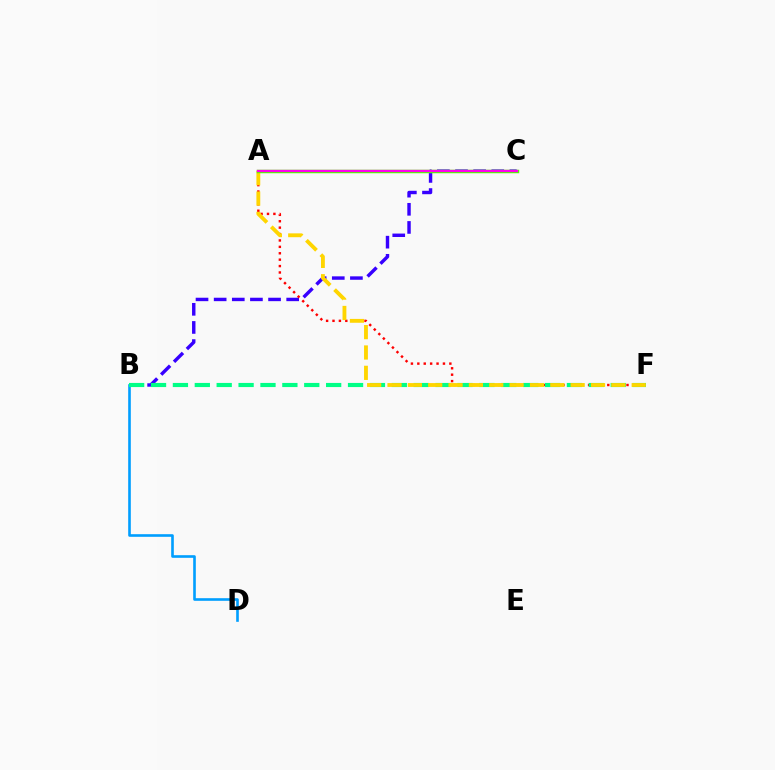{('B', 'C'): [{'color': '#3700ff', 'line_style': 'dashed', 'thickness': 2.46}], ('A', 'F'): [{'color': '#ff0000', 'line_style': 'dotted', 'thickness': 1.74}, {'color': '#ffd500', 'line_style': 'dashed', 'thickness': 2.76}], ('B', 'D'): [{'color': '#009eff', 'line_style': 'solid', 'thickness': 1.89}], ('B', 'F'): [{'color': '#00ff86', 'line_style': 'dashed', 'thickness': 2.97}], ('A', 'C'): [{'color': '#4fff00', 'line_style': 'solid', 'thickness': 2.51}, {'color': '#ff00ed', 'line_style': 'solid', 'thickness': 1.62}]}